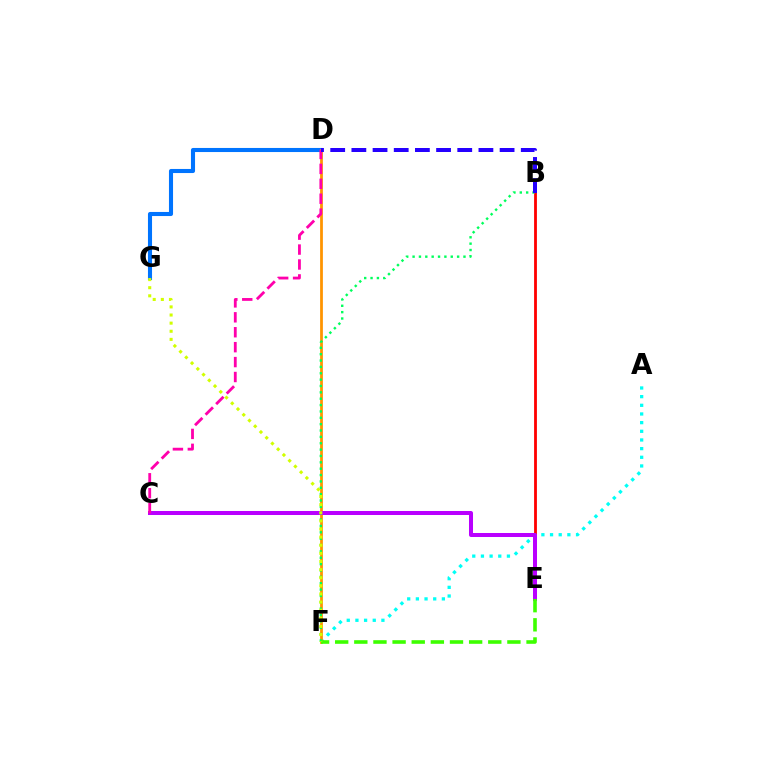{('B', 'E'): [{'color': '#ff0000', 'line_style': 'solid', 'thickness': 2.02}], ('D', 'G'): [{'color': '#0074ff', 'line_style': 'solid', 'thickness': 2.94}], ('A', 'F'): [{'color': '#00fff6', 'line_style': 'dotted', 'thickness': 2.35}], ('D', 'F'): [{'color': '#ff9400', 'line_style': 'solid', 'thickness': 1.99}], ('C', 'E'): [{'color': '#b900ff', 'line_style': 'solid', 'thickness': 2.88}], ('B', 'F'): [{'color': '#00ff5c', 'line_style': 'dotted', 'thickness': 1.73}], ('C', 'D'): [{'color': '#ff00ac', 'line_style': 'dashed', 'thickness': 2.03}], ('E', 'F'): [{'color': '#3dff00', 'line_style': 'dashed', 'thickness': 2.6}], ('F', 'G'): [{'color': '#d1ff00', 'line_style': 'dotted', 'thickness': 2.21}], ('B', 'D'): [{'color': '#2500ff', 'line_style': 'dashed', 'thickness': 2.88}]}